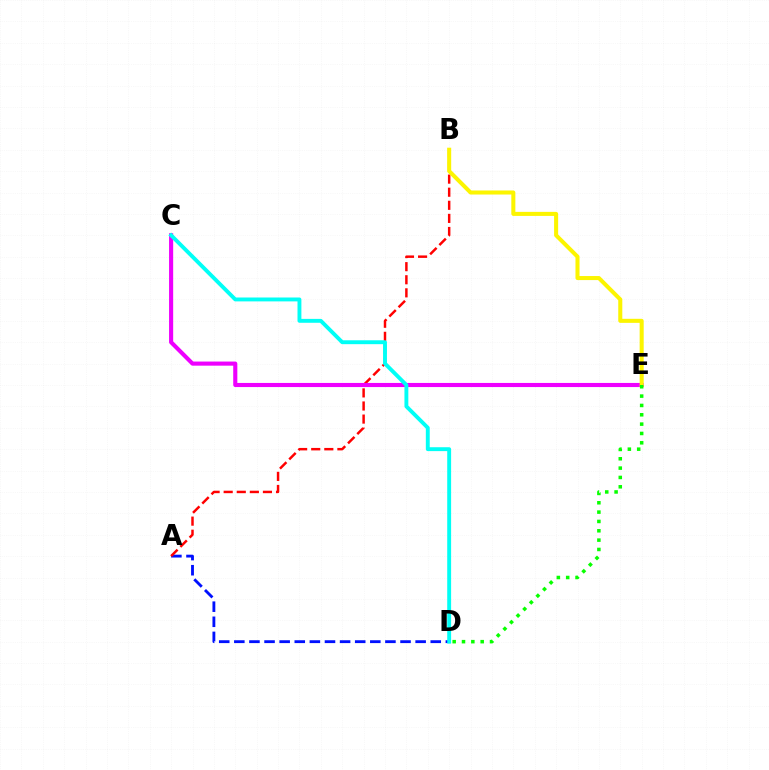{('A', 'D'): [{'color': '#0010ff', 'line_style': 'dashed', 'thickness': 2.05}], ('A', 'B'): [{'color': '#ff0000', 'line_style': 'dashed', 'thickness': 1.78}], ('C', 'E'): [{'color': '#ee00ff', 'line_style': 'solid', 'thickness': 2.96}], ('B', 'E'): [{'color': '#fcf500', 'line_style': 'solid', 'thickness': 2.91}], ('C', 'D'): [{'color': '#00fff6', 'line_style': 'solid', 'thickness': 2.8}], ('D', 'E'): [{'color': '#08ff00', 'line_style': 'dotted', 'thickness': 2.54}]}